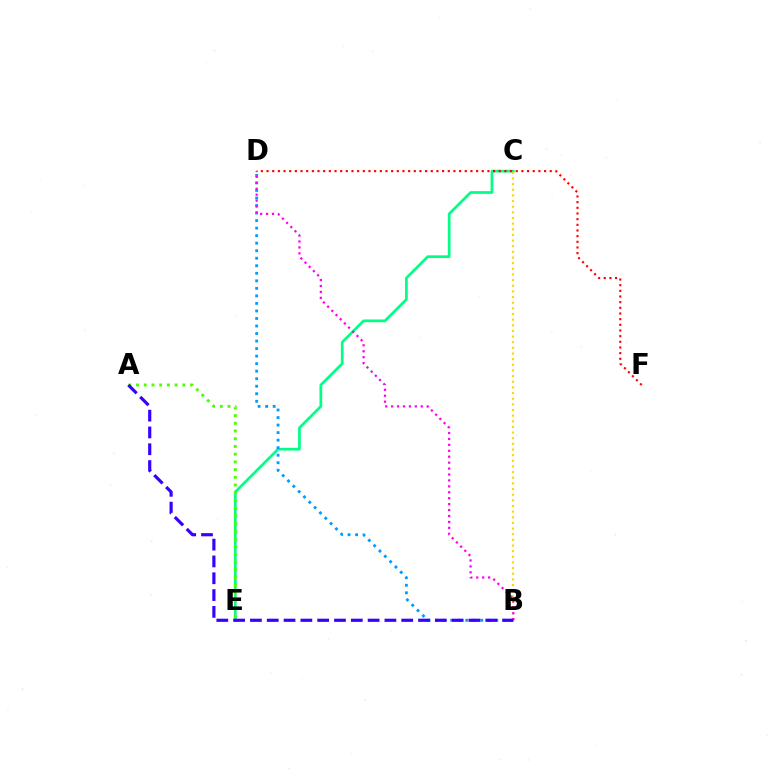{('C', 'E'): [{'color': '#00ff86', 'line_style': 'solid', 'thickness': 1.96}], ('B', 'C'): [{'color': '#ffd500', 'line_style': 'dotted', 'thickness': 1.53}], ('B', 'D'): [{'color': '#009eff', 'line_style': 'dotted', 'thickness': 2.05}, {'color': '#ff00ed', 'line_style': 'dotted', 'thickness': 1.61}], ('A', 'E'): [{'color': '#4fff00', 'line_style': 'dotted', 'thickness': 2.1}], ('D', 'F'): [{'color': '#ff0000', 'line_style': 'dotted', 'thickness': 1.54}], ('A', 'B'): [{'color': '#3700ff', 'line_style': 'dashed', 'thickness': 2.28}]}